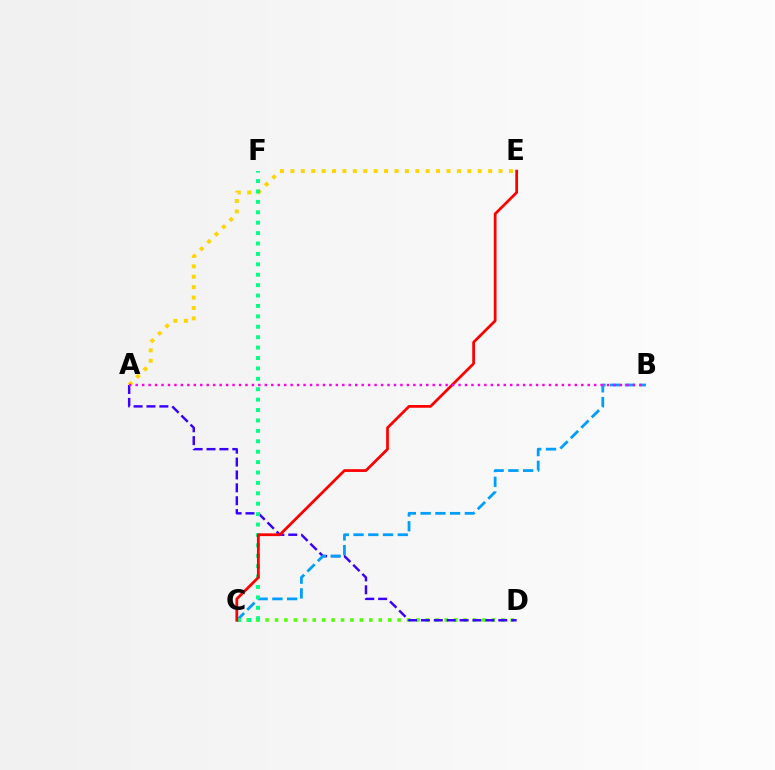{('C', 'D'): [{'color': '#4fff00', 'line_style': 'dotted', 'thickness': 2.56}], ('A', 'D'): [{'color': '#3700ff', 'line_style': 'dashed', 'thickness': 1.75}], ('A', 'E'): [{'color': '#ffd500', 'line_style': 'dotted', 'thickness': 2.83}], ('B', 'C'): [{'color': '#009eff', 'line_style': 'dashed', 'thickness': 2.0}], ('C', 'F'): [{'color': '#00ff86', 'line_style': 'dotted', 'thickness': 2.83}], ('C', 'E'): [{'color': '#ff0000', 'line_style': 'solid', 'thickness': 1.98}], ('A', 'B'): [{'color': '#ff00ed', 'line_style': 'dotted', 'thickness': 1.75}]}